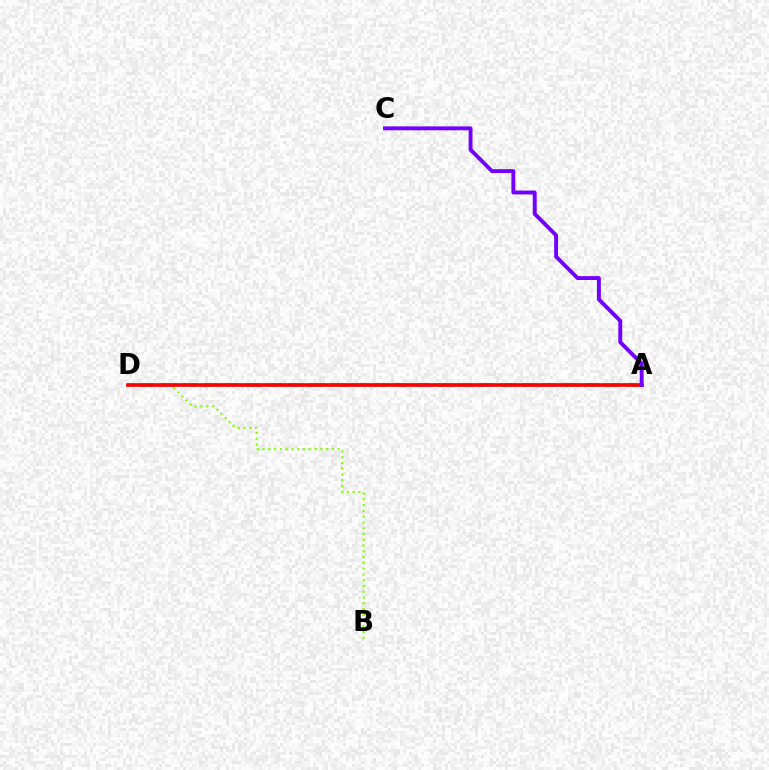{('B', 'D'): [{'color': '#84ff00', 'line_style': 'dotted', 'thickness': 1.57}], ('A', 'D'): [{'color': '#00fff6', 'line_style': 'dashed', 'thickness': 2.88}, {'color': '#ff0000', 'line_style': 'solid', 'thickness': 2.65}], ('A', 'C'): [{'color': '#7200ff', 'line_style': 'solid', 'thickness': 2.8}]}